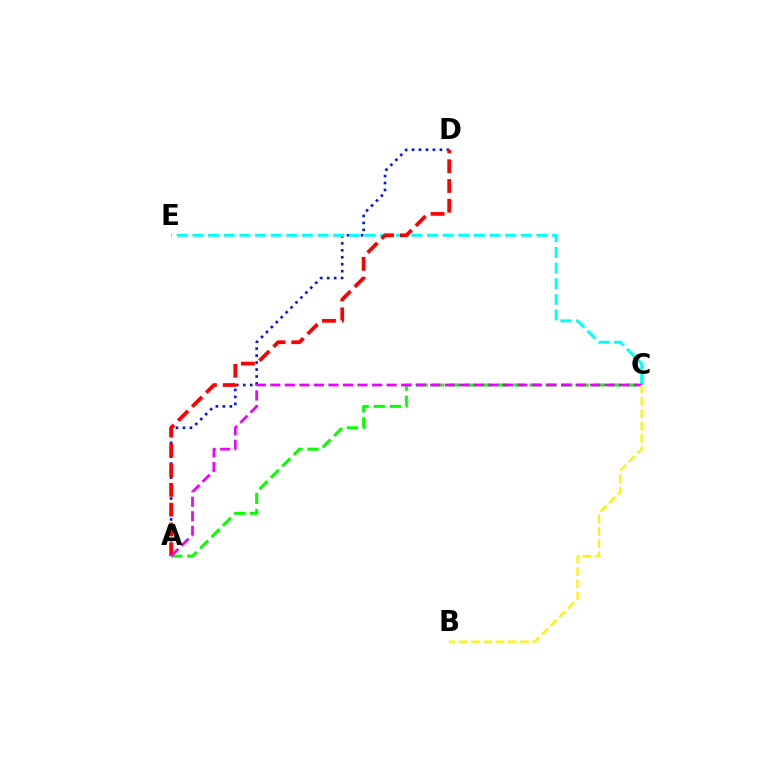{('A', 'D'): [{'color': '#0010ff', 'line_style': 'dotted', 'thickness': 1.89}, {'color': '#ff0000', 'line_style': 'dashed', 'thickness': 2.69}], ('C', 'E'): [{'color': '#00fff6', 'line_style': 'dashed', 'thickness': 2.12}], ('A', 'C'): [{'color': '#08ff00', 'line_style': 'dashed', 'thickness': 2.19}, {'color': '#ee00ff', 'line_style': 'dashed', 'thickness': 1.98}], ('B', 'C'): [{'color': '#fcf500', 'line_style': 'dashed', 'thickness': 1.67}]}